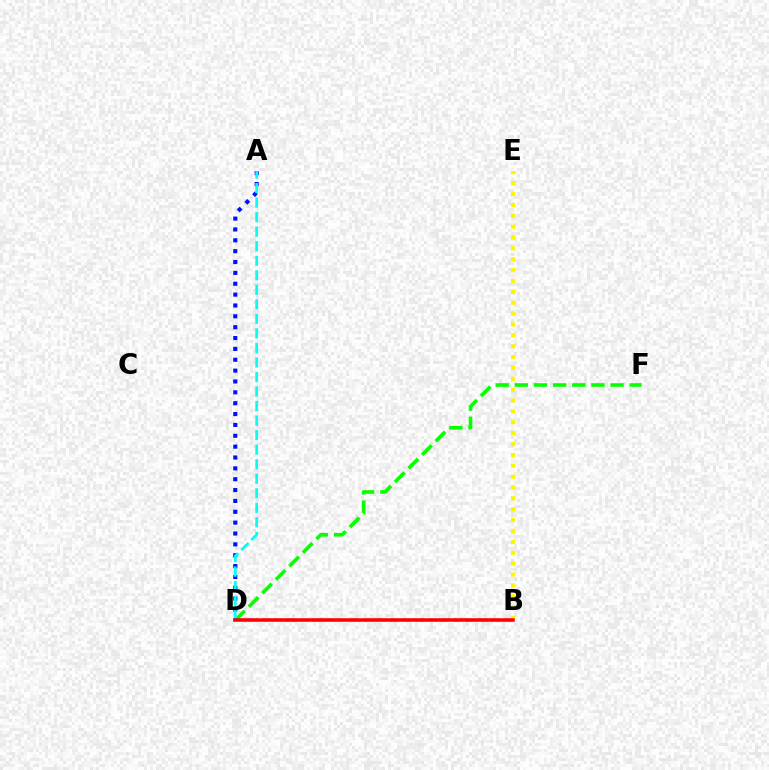{('D', 'F'): [{'color': '#08ff00', 'line_style': 'dashed', 'thickness': 2.6}], ('B', 'D'): [{'color': '#ee00ff', 'line_style': 'dashed', 'thickness': 1.74}, {'color': '#ff0000', 'line_style': 'solid', 'thickness': 2.53}], ('B', 'E'): [{'color': '#fcf500', 'line_style': 'dotted', 'thickness': 2.95}], ('A', 'D'): [{'color': '#0010ff', 'line_style': 'dotted', 'thickness': 2.95}, {'color': '#00fff6', 'line_style': 'dashed', 'thickness': 1.97}]}